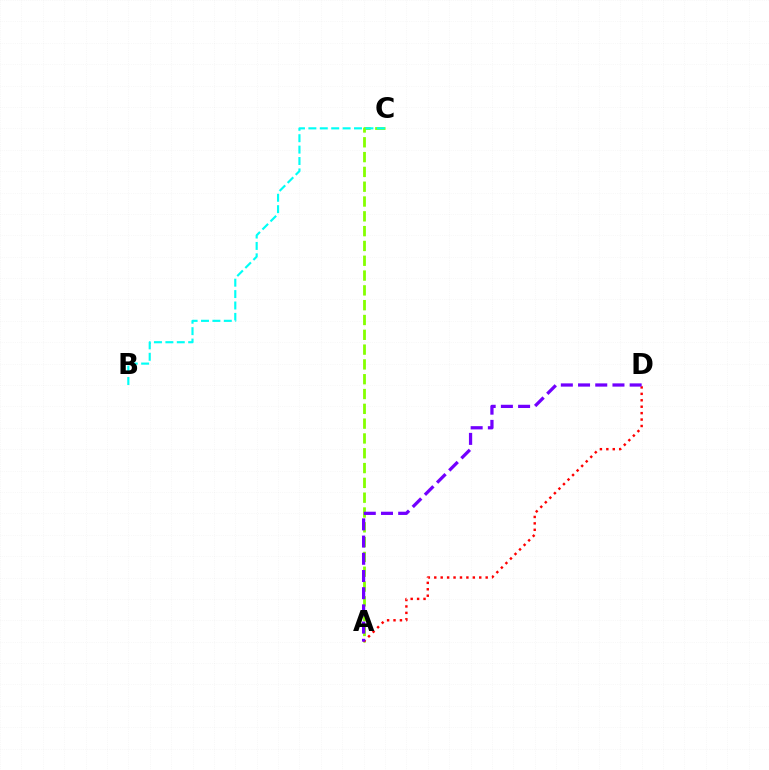{('A', 'C'): [{'color': '#84ff00', 'line_style': 'dashed', 'thickness': 2.01}], ('A', 'D'): [{'color': '#ff0000', 'line_style': 'dotted', 'thickness': 1.75}, {'color': '#7200ff', 'line_style': 'dashed', 'thickness': 2.34}], ('B', 'C'): [{'color': '#00fff6', 'line_style': 'dashed', 'thickness': 1.55}]}